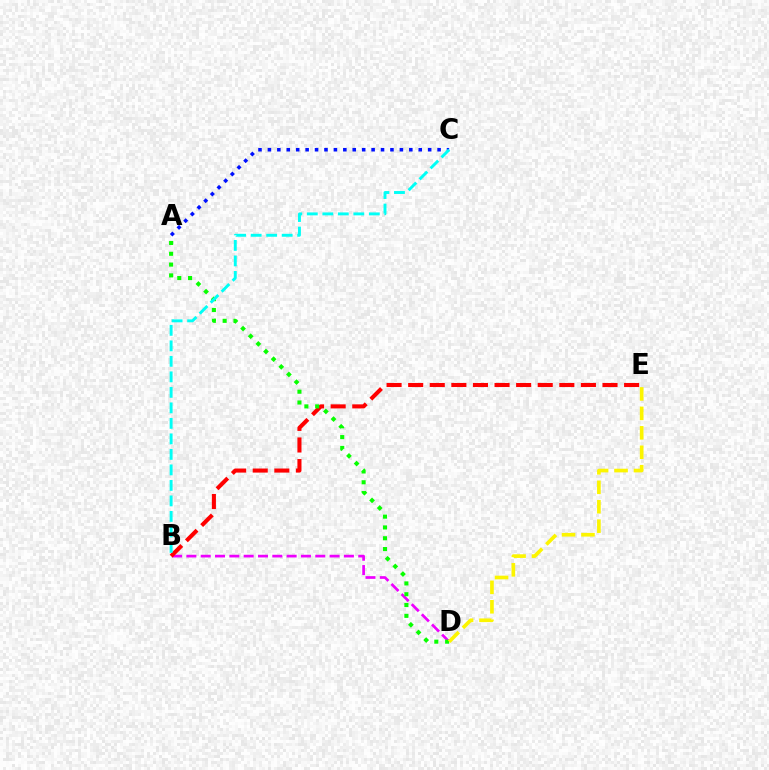{('A', 'C'): [{'color': '#0010ff', 'line_style': 'dotted', 'thickness': 2.56}], ('B', 'D'): [{'color': '#ee00ff', 'line_style': 'dashed', 'thickness': 1.95}], ('B', 'E'): [{'color': '#ff0000', 'line_style': 'dashed', 'thickness': 2.93}], ('A', 'D'): [{'color': '#08ff00', 'line_style': 'dotted', 'thickness': 2.94}], ('B', 'C'): [{'color': '#00fff6', 'line_style': 'dashed', 'thickness': 2.11}], ('D', 'E'): [{'color': '#fcf500', 'line_style': 'dashed', 'thickness': 2.64}]}